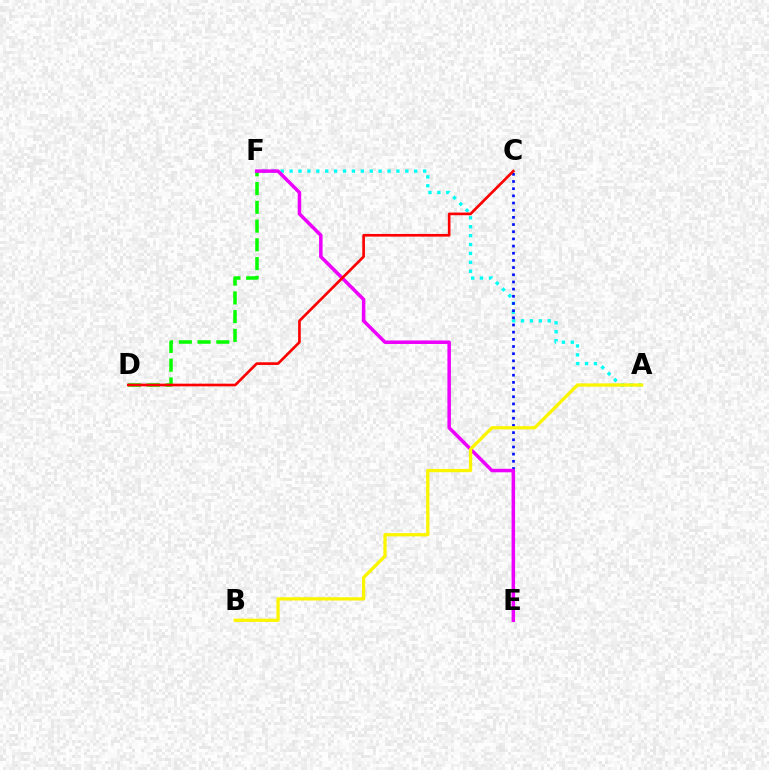{('D', 'F'): [{'color': '#08ff00', 'line_style': 'dashed', 'thickness': 2.55}], ('A', 'F'): [{'color': '#00fff6', 'line_style': 'dotted', 'thickness': 2.42}], ('C', 'E'): [{'color': '#0010ff', 'line_style': 'dotted', 'thickness': 1.95}], ('E', 'F'): [{'color': '#ee00ff', 'line_style': 'solid', 'thickness': 2.53}], ('A', 'B'): [{'color': '#fcf500', 'line_style': 'solid', 'thickness': 2.35}], ('C', 'D'): [{'color': '#ff0000', 'line_style': 'solid', 'thickness': 1.92}]}